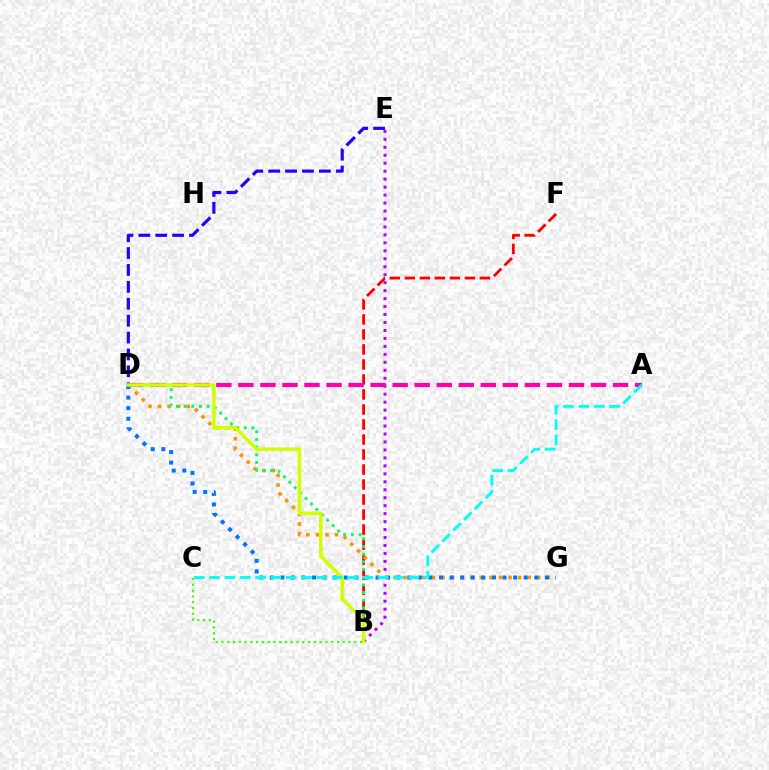{('B', 'E'): [{'color': '#b900ff', 'line_style': 'dotted', 'thickness': 2.16}], ('B', 'F'): [{'color': '#ff0000', 'line_style': 'dashed', 'thickness': 2.04}], ('D', 'G'): [{'color': '#ff9400', 'line_style': 'dotted', 'thickness': 2.6}, {'color': '#0074ff', 'line_style': 'dotted', 'thickness': 2.88}], ('A', 'D'): [{'color': '#ff00ac', 'line_style': 'dashed', 'thickness': 2.99}], ('B', 'C'): [{'color': '#3dff00', 'line_style': 'dotted', 'thickness': 1.57}], ('D', 'E'): [{'color': '#2500ff', 'line_style': 'dashed', 'thickness': 2.3}], ('B', 'D'): [{'color': '#00ff5c', 'line_style': 'dotted', 'thickness': 2.08}, {'color': '#d1ff00', 'line_style': 'solid', 'thickness': 2.51}], ('A', 'C'): [{'color': '#00fff6', 'line_style': 'dashed', 'thickness': 2.08}]}